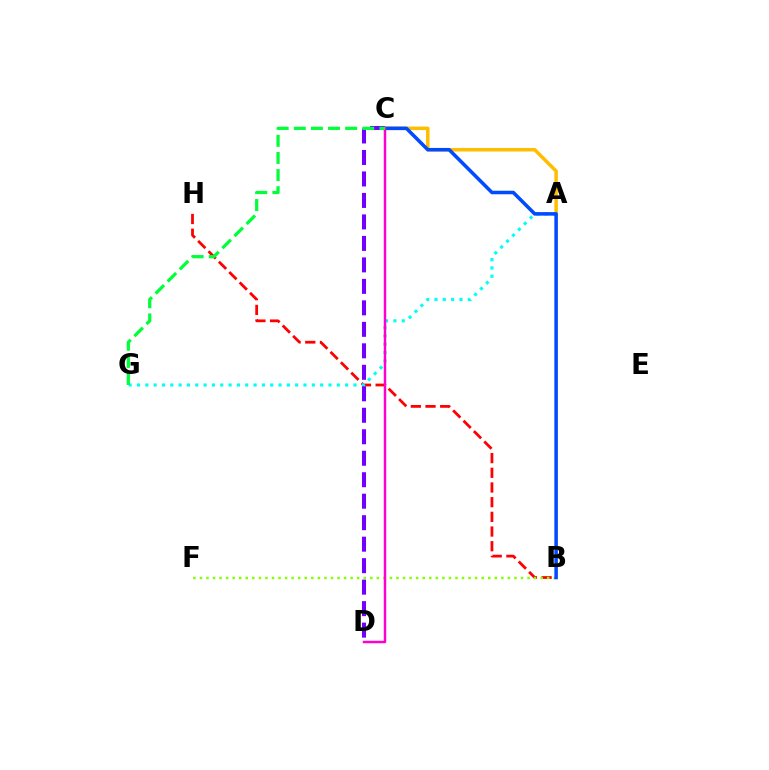{('B', 'H'): [{'color': '#ff0000', 'line_style': 'dashed', 'thickness': 1.99}], ('A', 'C'): [{'color': '#ffbd00', 'line_style': 'solid', 'thickness': 2.53}], ('B', 'F'): [{'color': '#84ff00', 'line_style': 'dotted', 'thickness': 1.78}], ('A', 'G'): [{'color': '#00fff6', 'line_style': 'dotted', 'thickness': 2.26}], ('C', 'D'): [{'color': '#7200ff', 'line_style': 'dashed', 'thickness': 2.92}, {'color': '#ff00cf', 'line_style': 'solid', 'thickness': 1.78}], ('B', 'C'): [{'color': '#004bff', 'line_style': 'solid', 'thickness': 2.55}], ('C', 'G'): [{'color': '#00ff39', 'line_style': 'dashed', 'thickness': 2.33}]}